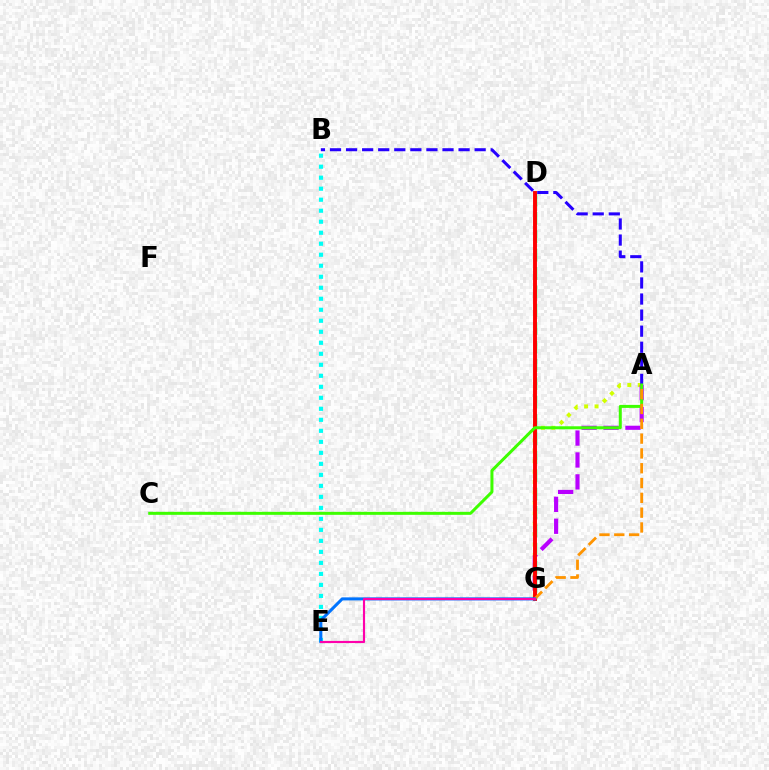{('D', 'G'): [{'color': '#00ff5c', 'line_style': 'dashed', 'thickness': 2.5}, {'color': '#ff0000', 'line_style': 'solid', 'thickness': 2.81}], ('A', 'G'): [{'color': '#d1ff00', 'line_style': 'dotted', 'thickness': 2.83}, {'color': '#b900ff', 'line_style': 'dashed', 'thickness': 2.98}, {'color': '#ff9400', 'line_style': 'dashed', 'thickness': 2.01}], ('A', 'B'): [{'color': '#2500ff', 'line_style': 'dashed', 'thickness': 2.18}], ('A', 'C'): [{'color': '#3dff00', 'line_style': 'solid', 'thickness': 2.16}], ('B', 'E'): [{'color': '#00fff6', 'line_style': 'dotted', 'thickness': 2.99}], ('E', 'G'): [{'color': '#0074ff', 'line_style': 'solid', 'thickness': 2.19}, {'color': '#ff00ac', 'line_style': 'solid', 'thickness': 1.55}]}